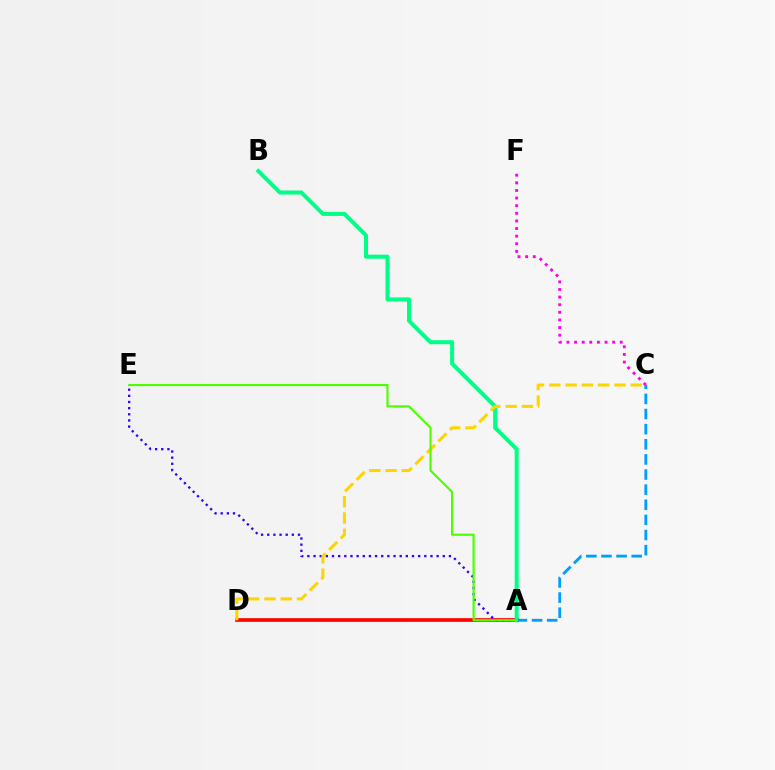{('A', 'D'): [{'color': '#ff0000', 'line_style': 'solid', 'thickness': 2.63}], ('A', 'E'): [{'color': '#3700ff', 'line_style': 'dotted', 'thickness': 1.67}, {'color': '#4fff00', 'line_style': 'solid', 'thickness': 1.56}], ('A', 'B'): [{'color': '#00ff86', 'line_style': 'solid', 'thickness': 2.89}], ('C', 'F'): [{'color': '#ff00ed', 'line_style': 'dotted', 'thickness': 2.07}], ('A', 'C'): [{'color': '#009eff', 'line_style': 'dashed', 'thickness': 2.05}], ('C', 'D'): [{'color': '#ffd500', 'line_style': 'dashed', 'thickness': 2.21}]}